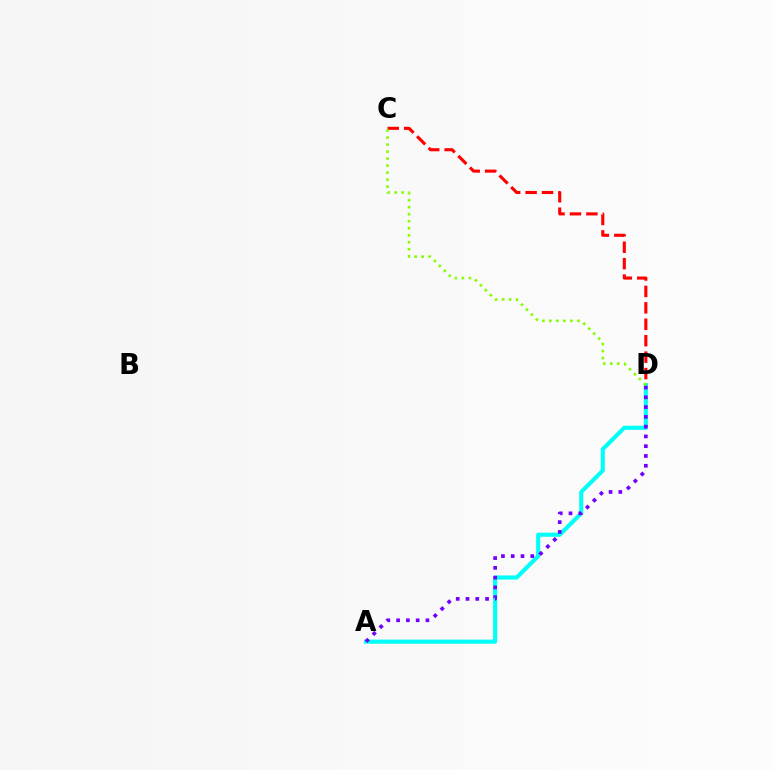{('C', 'D'): [{'color': '#ff0000', 'line_style': 'dashed', 'thickness': 2.23}, {'color': '#84ff00', 'line_style': 'dotted', 'thickness': 1.9}], ('A', 'D'): [{'color': '#00fff6', 'line_style': 'solid', 'thickness': 2.95}, {'color': '#7200ff', 'line_style': 'dotted', 'thickness': 2.66}]}